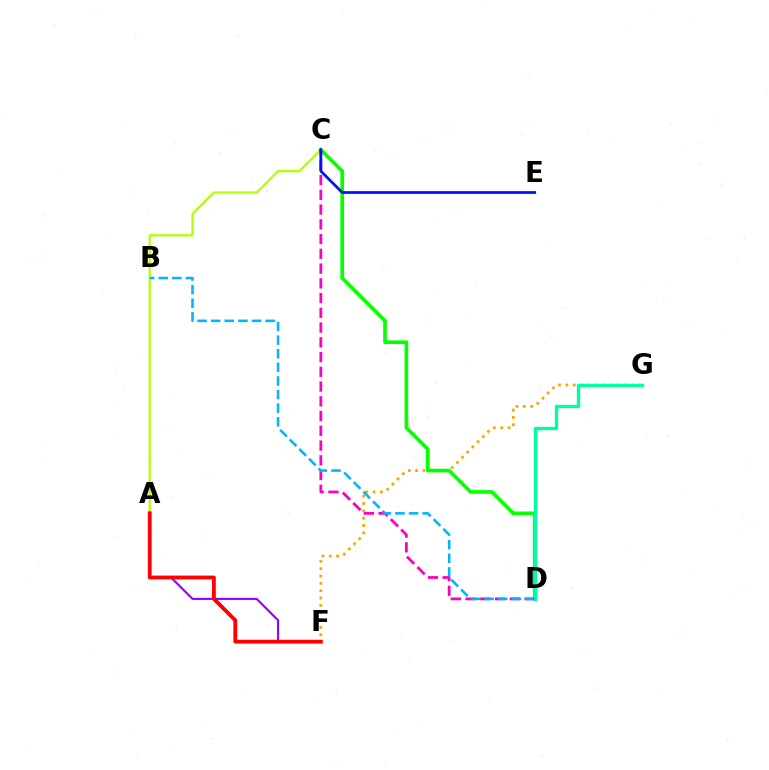{('A', 'C'): [{'color': '#b3ff00', 'line_style': 'solid', 'thickness': 1.63}], ('A', 'F'): [{'color': '#9b00ff', 'line_style': 'solid', 'thickness': 1.55}, {'color': '#ff0000', 'line_style': 'solid', 'thickness': 2.77}], ('F', 'G'): [{'color': '#ffa500', 'line_style': 'dotted', 'thickness': 1.99}], ('C', 'D'): [{'color': '#08ff00', 'line_style': 'solid', 'thickness': 2.65}, {'color': '#ff00bd', 'line_style': 'dashed', 'thickness': 2.0}], ('D', 'G'): [{'color': '#00ff9d', 'line_style': 'solid', 'thickness': 2.42}], ('B', 'D'): [{'color': '#00b5ff', 'line_style': 'dashed', 'thickness': 1.85}], ('C', 'E'): [{'color': '#0010ff', 'line_style': 'solid', 'thickness': 1.97}]}